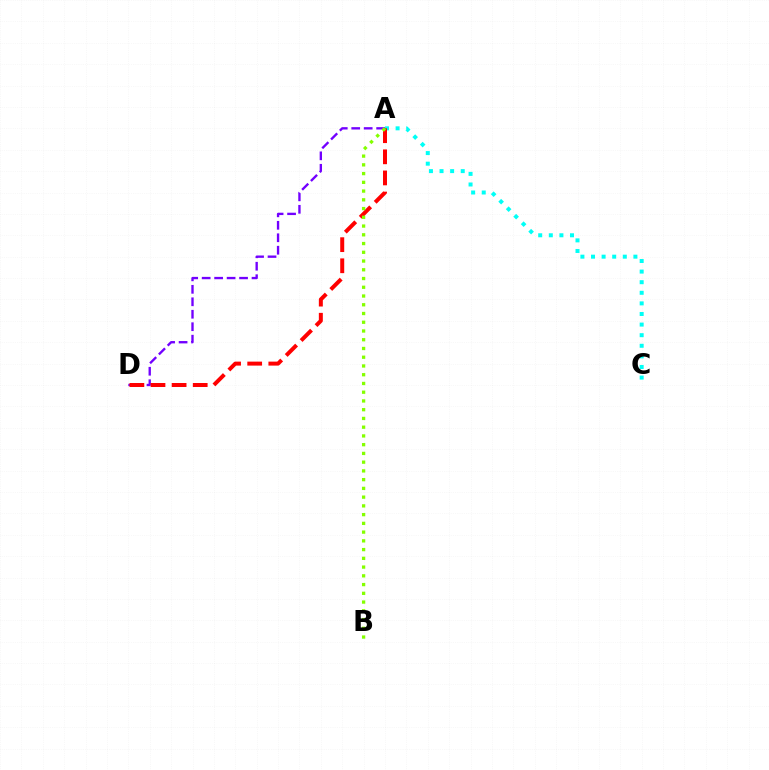{('A', 'D'): [{'color': '#7200ff', 'line_style': 'dashed', 'thickness': 1.69}, {'color': '#ff0000', 'line_style': 'dashed', 'thickness': 2.87}], ('A', 'C'): [{'color': '#00fff6', 'line_style': 'dotted', 'thickness': 2.88}], ('A', 'B'): [{'color': '#84ff00', 'line_style': 'dotted', 'thickness': 2.38}]}